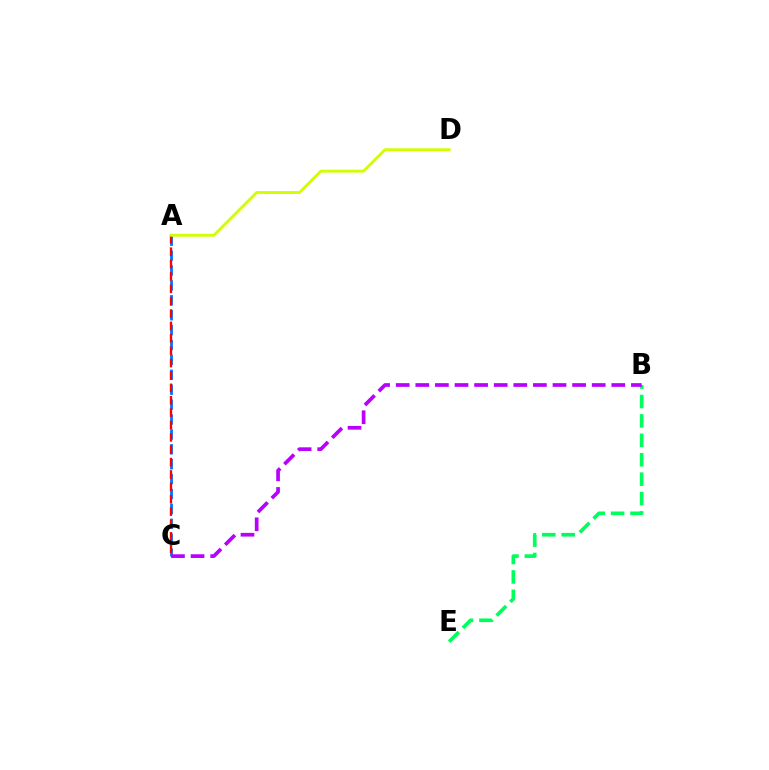{('B', 'E'): [{'color': '#00ff5c', 'line_style': 'dashed', 'thickness': 2.64}], ('A', 'C'): [{'color': '#0074ff', 'line_style': 'dashed', 'thickness': 2.02}, {'color': '#ff0000', 'line_style': 'dashed', 'thickness': 1.68}], ('B', 'C'): [{'color': '#b900ff', 'line_style': 'dashed', 'thickness': 2.66}], ('A', 'D'): [{'color': '#d1ff00', 'line_style': 'solid', 'thickness': 2.07}]}